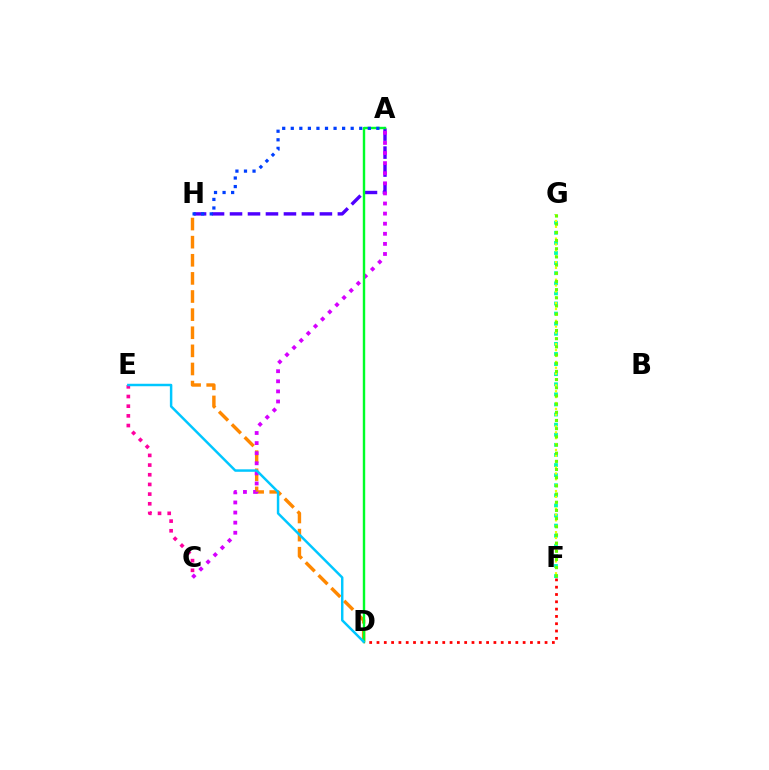{('A', 'H'): [{'color': '#4f00ff', 'line_style': 'dashed', 'thickness': 2.44}, {'color': '#003fff', 'line_style': 'dotted', 'thickness': 2.33}], ('D', 'H'): [{'color': '#ff8800', 'line_style': 'dashed', 'thickness': 2.46}], ('F', 'G'): [{'color': '#00ffaf', 'line_style': 'dotted', 'thickness': 2.74}, {'color': '#eeff00', 'line_style': 'dotted', 'thickness': 1.6}, {'color': '#66ff00', 'line_style': 'dotted', 'thickness': 2.22}], ('A', 'C'): [{'color': '#d600ff', 'line_style': 'dotted', 'thickness': 2.74}], ('A', 'D'): [{'color': '#00ff27', 'line_style': 'solid', 'thickness': 1.73}], ('D', 'F'): [{'color': '#ff0000', 'line_style': 'dotted', 'thickness': 1.99}], ('C', 'E'): [{'color': '#ff00a0', 'line_style': 'dotted', 'thickness': 2.63}], ('D', 'E'): [{'color': '#00c7ff', 'line_style': 'solid', 'thickness': 1.78}]}